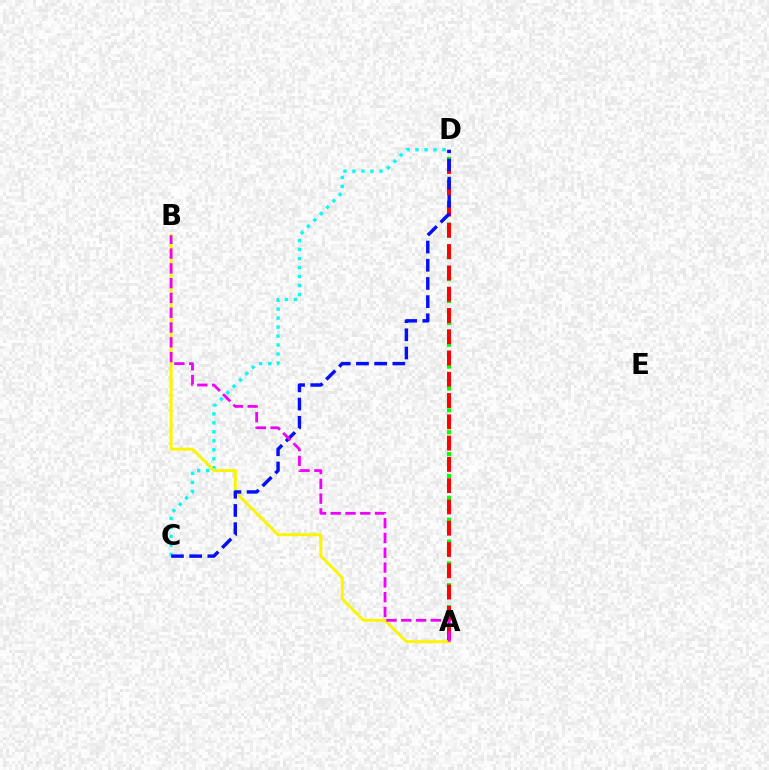{('A', 'D'): [{'color': '#08ff00', 'line_style': 'dotted', 'thickness': 2.97}, {'color': '#ff0000', 'line_style': 'dashed', 'thickness': 2.89}], ('C', 'D'): [{'color': '#00fff6', 'line_style': 'dotted', 'thickness': 2.44}, {'color': '#0010ff', 'line_style': 'dashed', 'thickness': 2.47}], ('A', 'B'): [{'color': '#fcf500', 'line_style': 'solid', 'thickness': 2.14}, {'color': '#ee00ff', 'line_style': 'dashed', 'thickness': 2.01}]}